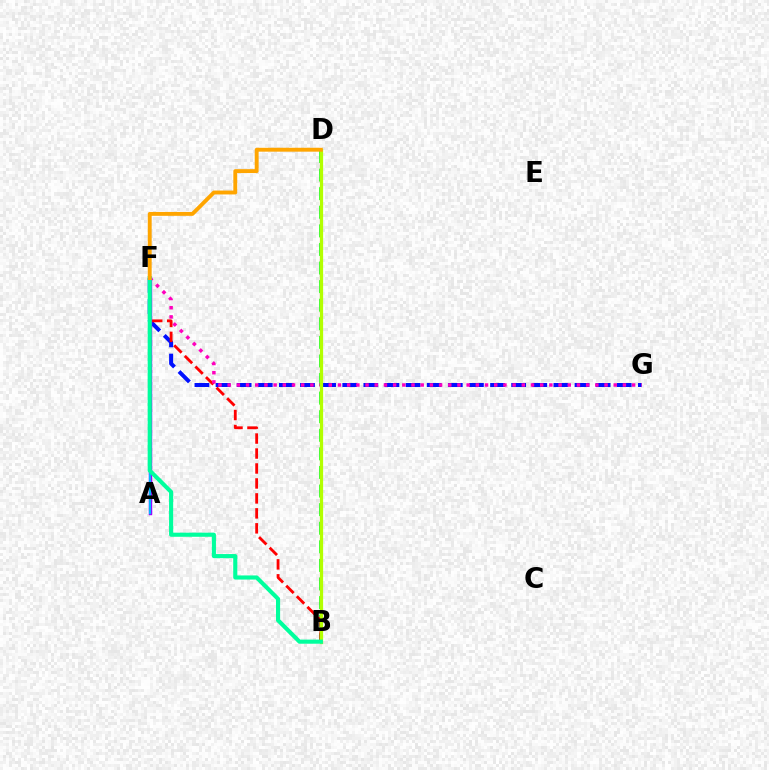{('B', 'D'): [{'color': '#08ff00', 'line_style': 'dashed', 'thickness': 2.53}, {'color': '#b3ff00', 'line_style': 'solid', 'thickness': 2.34}], ('F', 'G'): [{'color': '#0010ff', 'line_style': 'dashed', 'thickness': 2.87}, {'color': '#ff00bd', 'line_style': 'dotted', 'thickness': 2.5}], ('B', 'F'): [{'color': '#ff0000', 'line_style': 'dashed', 'thickness': 2.03}, {'color': '#00ff9d', 'line_style': 'solid', 'thickness': 2.96}], ('A', 'F'): [{'color': '#9b00ff', 'line_style': 'solid', 'thickness': 2.46}, {'color': '#00b5ff', 'line_style': 'solid', 'thickness': 1.57}], ('D', 'F'): [{'color': '#ffa500', 'line_style': 'solid', 'thickness': 2.8}]}